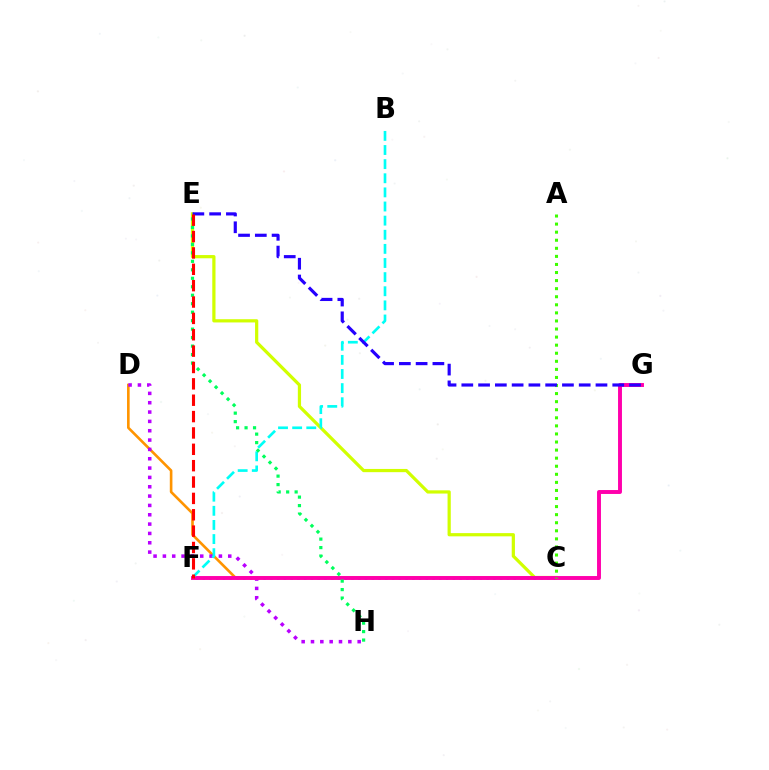{('C', 'D'): [{'color': '#ff9400', 'line_style': 'solid', 'thickness': 1.89}], ('C', 'F'): [{'color': '#0074ff', 'line_style': 'dotted', 'thickness': 1.84}], ('C', 'E'): [{'color': '#d1ff00', 'line_style': 'solid', 'thickness': 2.32}], ('D', 'H'): [{'color': '#b900ff', 'line_style': 'dotted', 'thickness': 2.54}], ('F', 'G'): [{'color': '#ff00ac', 'line_style': 'solid', 'thickness': 2.82}], ('B', 'F'): [{'color': '#00fff6', 'line_style': 'dashed', 'thickness': 1.92}], ('A', 'C'): [{'color': '#3dff00', 'line_style': 'dotted', 'thickness': 2.19}], ('E', 'H'): [{'color': '#00ff5c', 'line_style': 'dotted', 'thickness': 2.3}], ('E', 'G'): [{'color': '#2500ff', 'line_style': 'dashed', 'thickness': 2.28}], ('E', 'F'): [{'color': '#ff0000', 'line_style': 'dashed', 'thickness': 2.22}]}